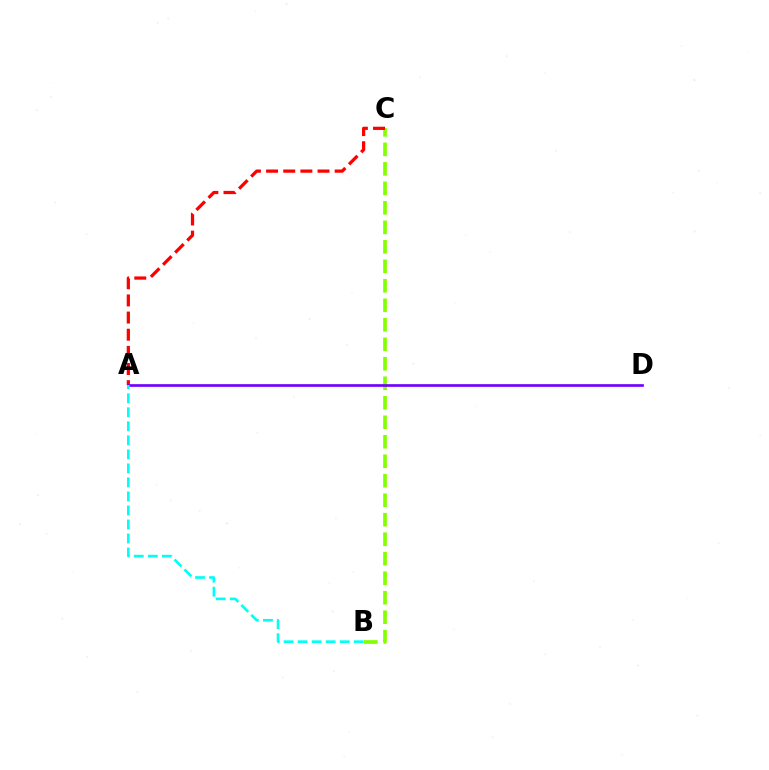{('B', 'C'): [{'color': '#84ff00', 'line_style': 'dashed', 'thickness': 2.65}], ('A', 'C'): [{'color': '#ff0000', 'line_style': 'dashed', 'thickness': 2.33}], ('A', 'D'): [{'color': '#7200ff', 'line_style': 'solid', 'thickness': 1.93}], ('A', 'B'): [{'color': '#00fff6', 'line_style': 'dashed', 'thickness': 1.91}]}